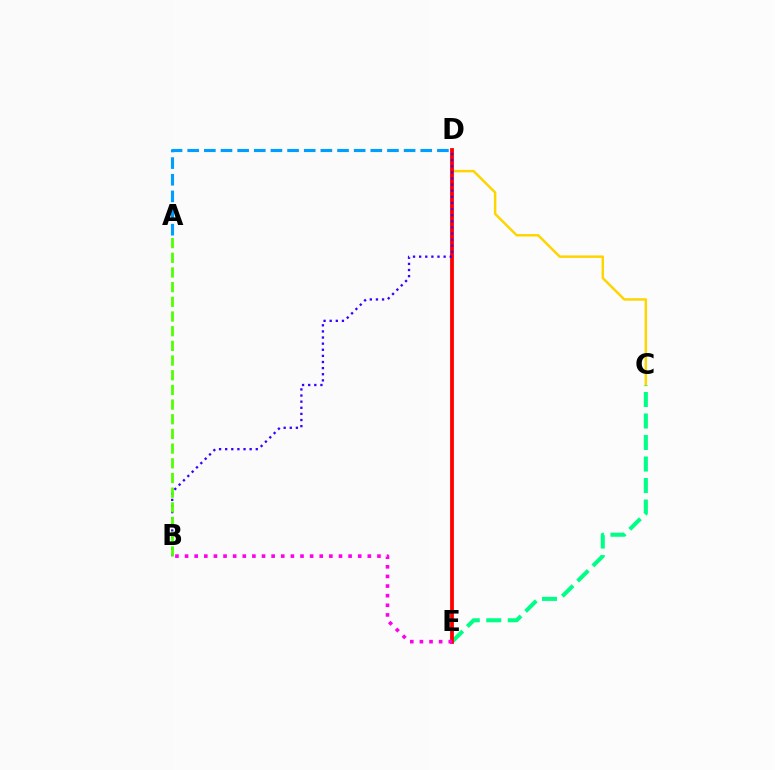{('C', 'D'): [{'color': '#ffd500', 'line_style': 'solid', 'thickness': 1.78}], ('C', 'E'): [{'color': '#00ff86', 'line_style': 'dashed', 'thickness': 2.92}], ('D', 'E'): [{'color': '#ff0000', 'line_style': 'solid', 'thickness': 2.74}], ('A', 'D'): [{'color': '#009eff', 'line_style': 'dashed', 'thickness': 2.26}], ('B', 'D'): [{'color': '#3700ff', 'line_style': 'dotted', 'thickness': 1.66}], ('B', 'E'): [{'color': '#ff00ed', 'line_style': 'dotted', 'thickness': 2.61}], ('A', 'B'): [{'color': '#4fff00', 'line_style': 'dashed', 'thickness': 1.99}]}